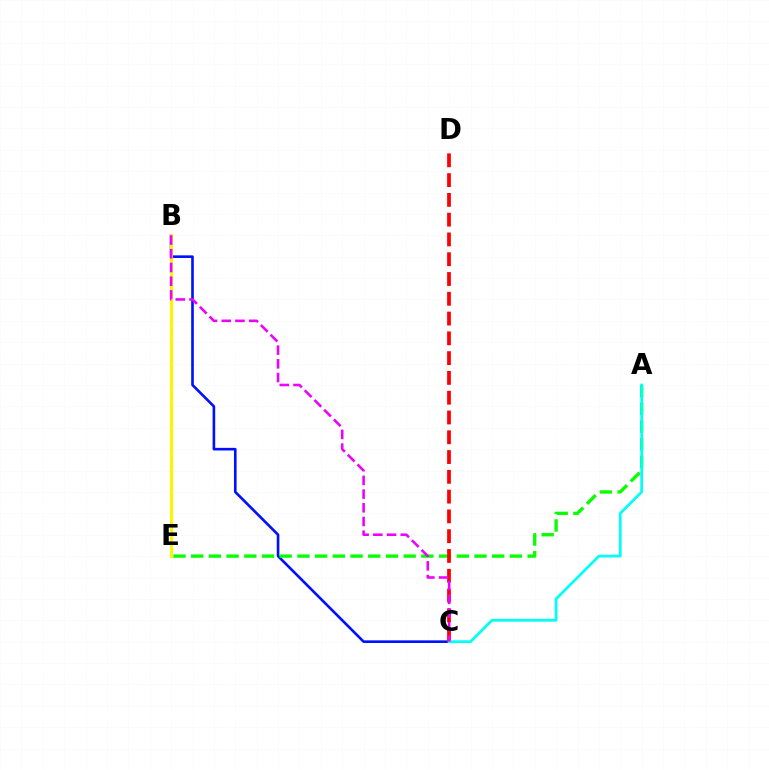{('B', 'C'): [{'color': '#0010ff', 'line_style': 'solid', 'thickness': 1.89}, {'color': '#ee00ff', 'line_style': 'dashed', 'thickness': 1.86}], ('A', 'E'): [{'color': '#08ff00', 'line_style': 'dashed', 'thickness': 2.41}], ('B', 'E'): [{'color': '#fcf500', 'line_style': 'solid', 'thickness': 2.21}], ('C', 'D'): [{'color': '#ff0000', 'line_style': 'dashed', 'thickness': 2.69}], ('A', 'C'): [{'color': '#00fff6', 'line_style': 'solid', 'thickness': 1.99}]}